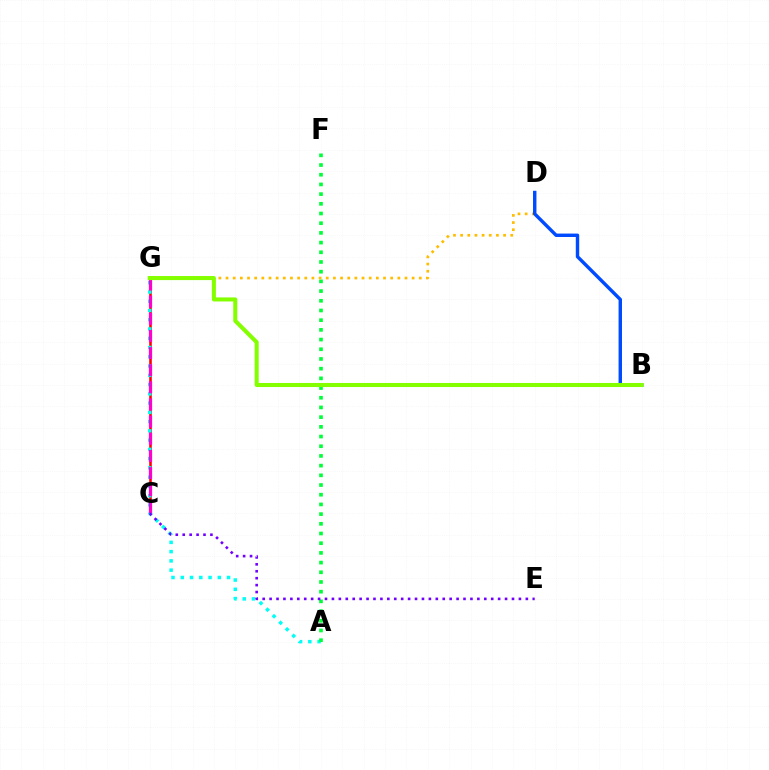{('C', 'G'): [{'color': '#ff0000', 'line_style': 'solid', 'thickness': 1.86}, {'color': '#ff00cf', 'line_style': 'dashed', 'thickness': 2.33}], ('A', 'G'): [{'color': '#00fff6', 'line_style': 'dotted', 'thickness': 2.52}], ('A', 'F'): [{'color': '#00ff39', 'line_style': 'dotted', 'thickness': 2.63}], ('C', 'E'): [{'color': '#7200ff', 'line_style': 'dotted', 'thickness': 1.88}], ('D', 'G'): [{'color': '#ffbd00', 'line_style': 'dotted', 'thickness': 1.94}], ('B', 'D'): [{'color': '#004bff', 'line_style': 'solid', 'thickness': 2.46}], ('B', 'G'): [{'color': '#84ff00', 'line_style': 'solid', 'thickness': 2.92}]}